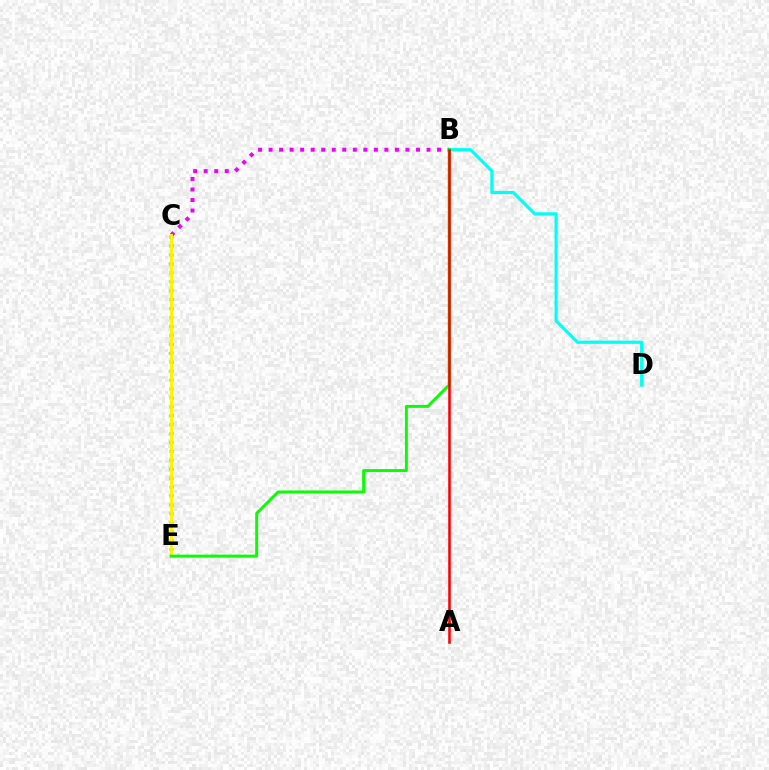{('B', 'C'): [{'color': '#ee00ff', 'line_style': 'dotted', 'thickness': 2.86}], ('C', 'E'): [{'color': '#0010ff', 'line_style': 'dotted', 'thickness': 2.43}, {'color': '#fcf500', 'line_style': 'solid', 'thickness': 2.11}], ('B', 'D'): [{'color': '#00fff6', 'line_style': 'solid', 'thickness': 2.3}], ('B', 'E'): [{'color': '#08ff00', 'line_style': 'solid', 'thickness': 2.11}], ('A', 'B'): [{'color': '#ff0000', 'line_style': 'solid', 'thickness': 1.85}]}